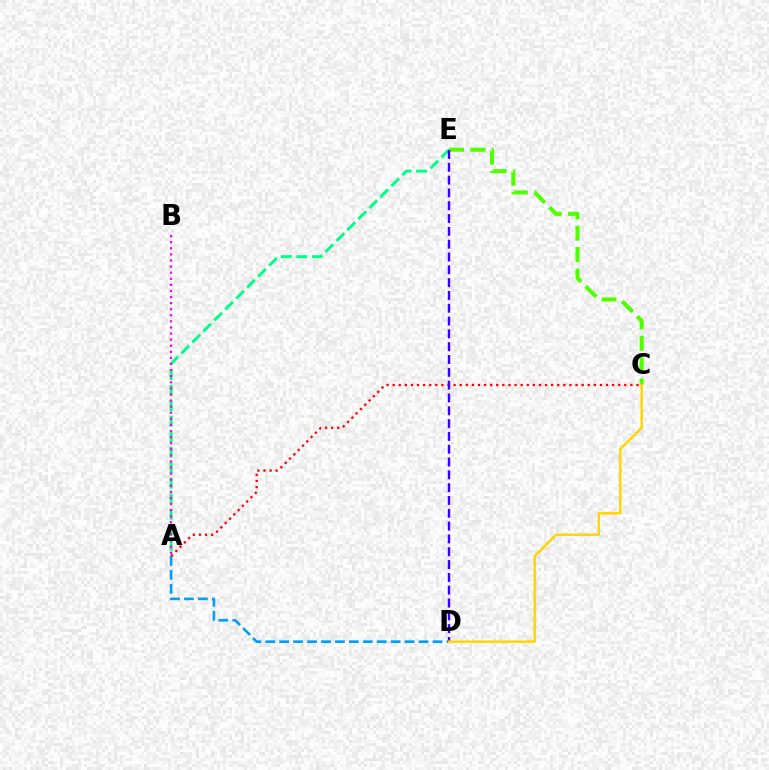{('A', 'E'): [{'color': '#00ff86', 'line_style': 'dashed', 'thickness': 2.11}], ('A', 'D'): [{'color': '#009eff', 'line_style': 'dashed', 'thickness': 1.89}], ('C', 'E'): [{'color': '#4fff00', 'line_style': 'dashed', 'thickness': 2.9}], ('A', 'C'): [{'color': '#ff0000', 'line_style': 'dotted', 'thickness': 1.66}], ('A', 'B'): [{'color': '#ff00ed', 'line_style': 'dotted', 'thickness': 1.65}], ('D', 'E'): [{'color': '#3700ff', 'line_style': 'dashed', 'thickness': 1.74}], ('C', 'D'): [{'color': '#ffd500', 'line_style': 'solid', 'thickness': 1.75}]}